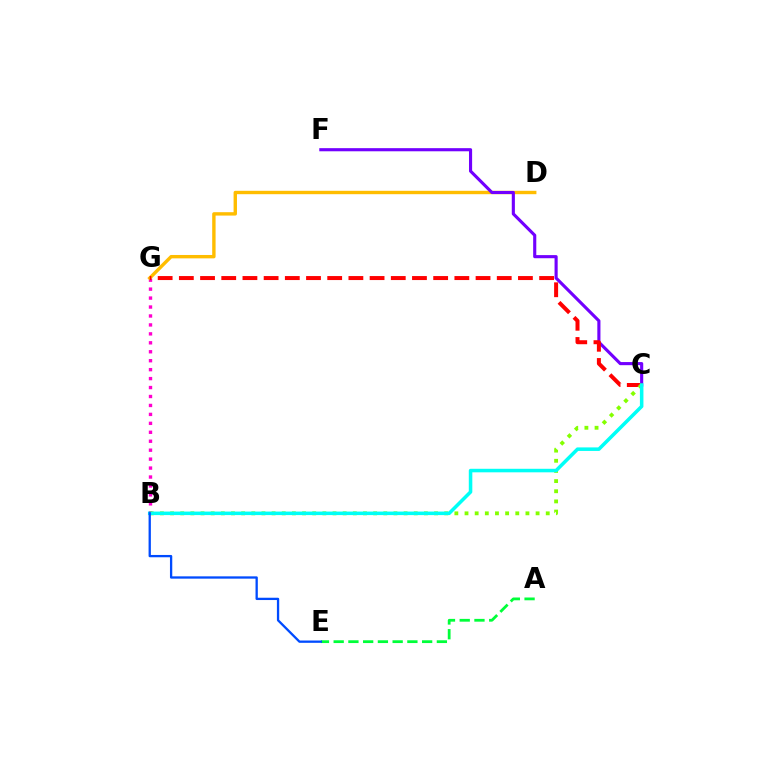{('A', 'E'): [{'color': '#00ff39', 'line_style': 'dashed', 'thickness': 2.0}], ('B', 'G'): [{'color': '#ff00cf', 'line_style': 'dotted', 'thickness': 2.43}], ('D', 'G'): [{'color': '#ffbd00', 'line_style': 'solid', 'thickness': 2.44}], ('C', 'F'): [{'color': '#7200ff', 'line_style': 'solid', 'thickness': 2.25}], ('C', 'G'): [{'color': '#ff0000', 'line_style': 'dashed', 'thickness': 2.88}], ('B', 'C'): [{'color': '#84ff00', 'line_style': 'dotted', 'thickness': 2.76}, {'color': '#00fff6', 'line_style': 'solid', 'thickness': 2.54}], ('B', 'E'): [{'color': '#004bff', 'line_style': 'solid', 'thickness': 1.66}]}